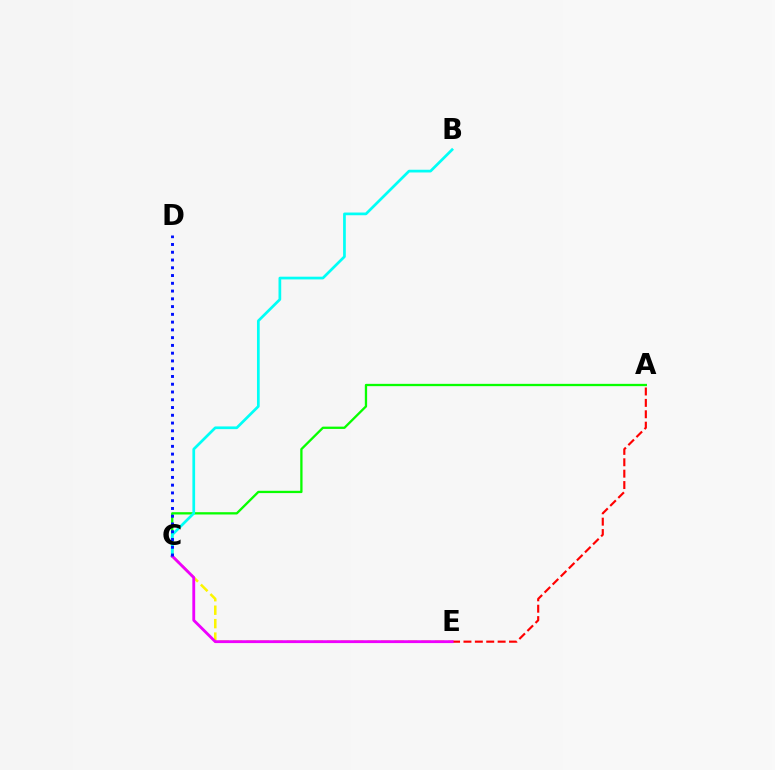{('A', 'E'): [{'color': '#ff0000', 'line_style': 'dashed', 'thickness': 1.55}], ('C', 'E'): [{'color': '#fcf500', 'line_style': 'dashed', 'thickness': 1.83}, {'color': '#ee00ff', 'line_style': 'solid', 'thickness': 2.04}], ('A', 'C'): [{'color': '#08ff00', 'line_style': 'solid', 'thickness': 1.66}], ('B', 'C'): [{'color': '#00fff6', 'line_style': 'solid', 'thickness': 1.95}], ('C', 'D'): [{'color': '#0010ff', 'line_style': 'dotted', 'thickness': 2.11}]}